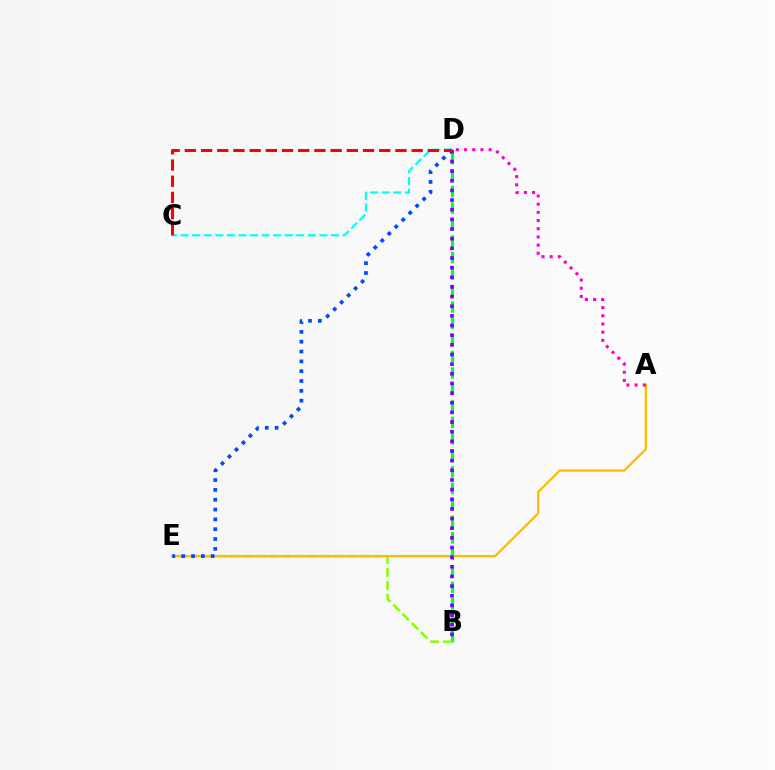{('B', 'D'): [{'color': '#00ff39', 'line_style': 'dashed', 'thickness': 2.24}, {'color': '#7200ff', 'line_style': 'dotted', 'thickness': 2.62}], ('B', 'E'): [{'color': '#84ff00', 'line_style': 'dashed', 'thickness': 1.77}], ('A', 'E'): [{'color': '#ffbd00', 'line_style': 'solid', 'thickness': 1.66}], ('D', 'E'): [{'color': '#004bff', 'line_style': 'dotted', 'thickness': 2.67}], ('C', 'D'): [{'color': '#00fff6', 'line_style': 'dashed', 'thickness': 1.57}, {'color': '#ff0000', 'line_style': 'dashed', 'thickness': 2.2}], ('A', 'D'): [{'color': '#ff00cf', 'line_style': 'dotted', 'thickness': 2.22}]}